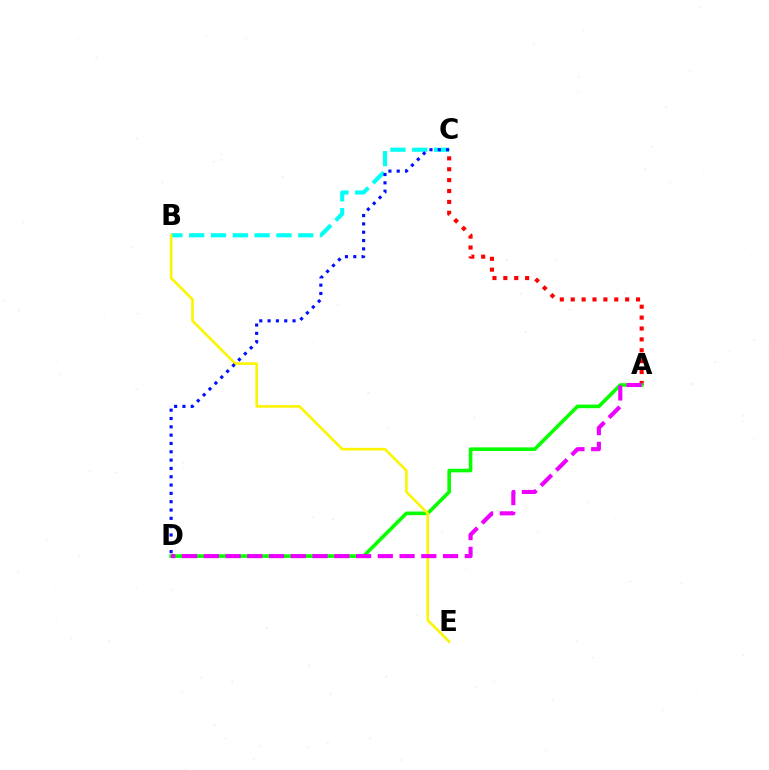{('A', 'C'): [{'color': '#ff0000', 'line_style': 'dotted', 'thickness': 2.96}], ('B', 'C'): [{'color': '#00fff6', 'line_style': 'dashed', 'thickness': 2.96}], ('A', 'D'): [{'color': '#08ff00', 'line_style': 'solid', 'thickness': 2.58}, {'color': '#ee00ff', 'line_style': 'dashed', 'thickness': 2.95}], ('B', 'E'): [{'color': '#fcf500', 'line_style': 'solid', 'thickness': 1.88}], ('C', 'D'): [{'color': '#0010ff', 'line_style': 'dotted', 'thickness': 2.26}]}